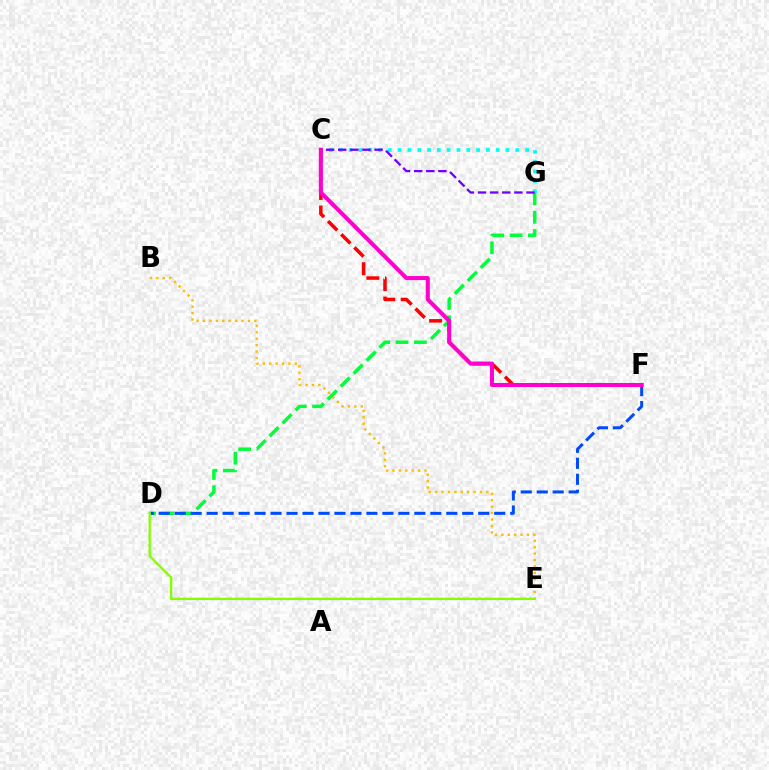{('C', 'G'): [{'color': '#00fff6', 'line_style': 'dotted', 'thickness': 2.66}, {'color': '#7200ff', 'line_style': 'dashed', 'thickness': 1.65}], ('D', 'G'): [{'color': '#00ff39', 'line_style': 'dashed', 'thickness': 2.49}], ('C', 'F'): [{'color': '#ff0000', 'line_style': 'dashed', 'thickness': 2.53}, {'color': '#ff00cf', 'line_style': 'solid', 'thickness': 2.9}], ('B', 'E'): [{'color': '#ffbd00', 'line_style': 'dotted', 'thickness': 1.74}], ('D', 'F'): [{'color': '#004bff', 'line_style': 'dashed', 'thickness': 2.17}], ('D', 'E'): [{'color': '#84ff00', 'line_style': 'solid', 'thickness': 1.67}]}